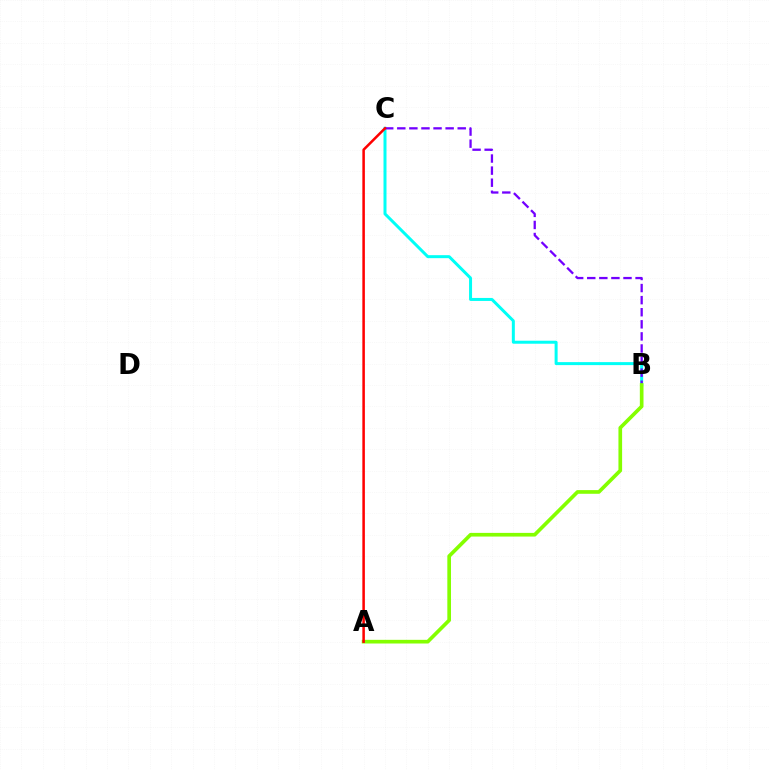{('B', 'C'): [{'color': '#00fff6', 'line_style': 'solid', 'thickness': 2.16}, {'color': '#7200ff', 'line_style': 'dashed', 'thickness': 1.64}], ('A', 'B'): [{'color': '#84ff00', 'line_style': 'solid', 'thickness': 2.64}], ('A', 'C'): [{'color': '#ff0000', 'line_style': 'solid', 'thickness': 1.82}]}